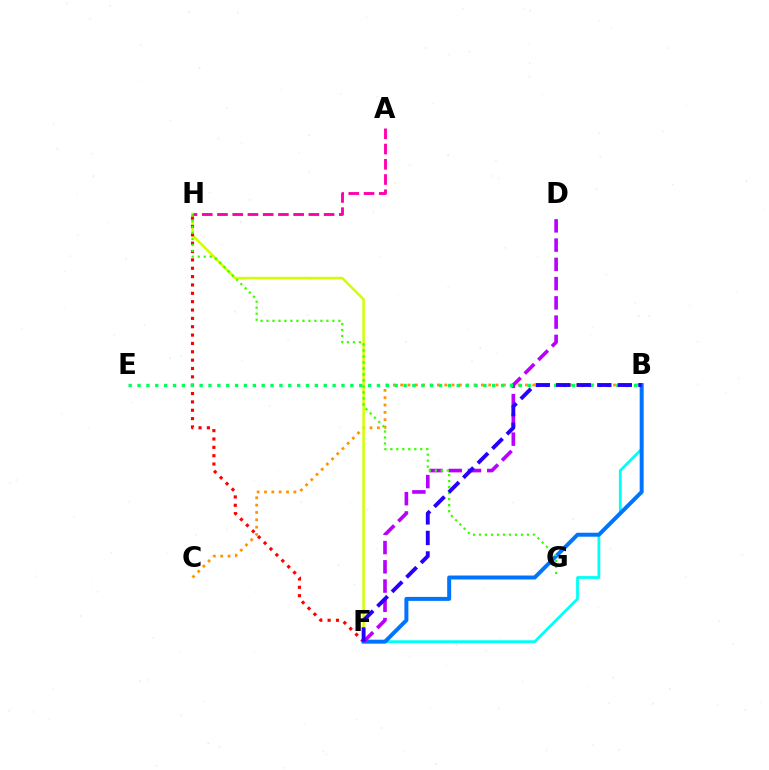{('B', 'C'): [{'color': '#ff9400', 'line_style': 'dotted', 'thickness': 1.99}], ('F', 'H'): [{'color': '#d1ff00', 'line_style': 'solid', 'thickness': 1.81}, {'color': '#ff0000', 'line_style': 'dotted', 'thickness': 2.27}], ('B', 'F'): [{'color': '#00fff6', 'line_style': 'solid', 'thickness': 2.01}, {'color': '#0074ff', 'line_style': 'solid', 'thickness': 2.86}, {'color': '#2500ff', 'line_style': 'dashed', 'thickness': 2.79}], ('D', 'F'): [{'color': '#b900ff', 'line_style': 'dashed', 'thickness': 2.61}], ('B', 'E'): [{'color': '#00ff5c', 'line_style': 'dotted', 'thickness': 2.41}], ('G', 'H'): [{'color': '#3dff00', 'line_style': 'dotted', 'thickness': 1.63}], ('A', 'H'): [{'color': '#ff00ac', 'line_style': 'dashed', 'thickness': 2.07}]}